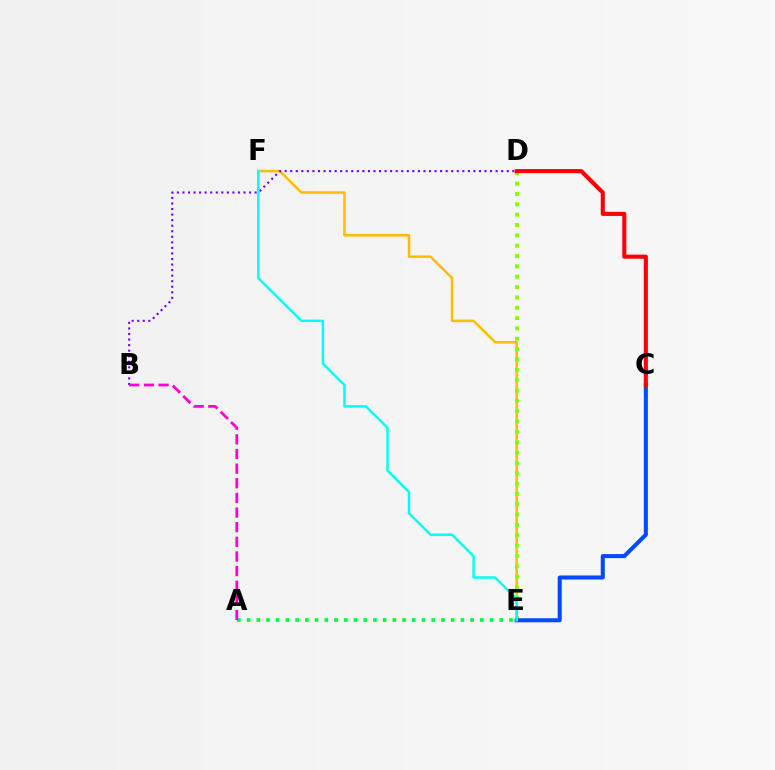{('E', 'F'): [{'color': '#ffbd00', 'line_style': 'solid', 'thickness': 1.83}, {'color': '#00fff6', 'line_style': 'solid', 'thickness': 1.76}], ('B', 'D'): [{'color': '#7200ff', 'line_style': 'dotted', 'thickness': 1.51}], ('D', 'E'): [{'color': '#84ff00', 'line_style': 'dotted', 'thickness': 2.81}], ('C', 'E'): [{'color': '#004bff', 'line_style': 'solid', 'thickness': 2.92}], ('A', 'E'): [{'color': '#00ff39', 'line_style': 'dotted', 'thickness': 2.64}], ('A', 'B'): [{'color': '#ff00cf', 'line_style': 'dashed', 'thickness': 1.99}], ('C', 'D'): [{'color': '#ff0000', 'line_style': 'solid', 'thickness': 2.95}]}